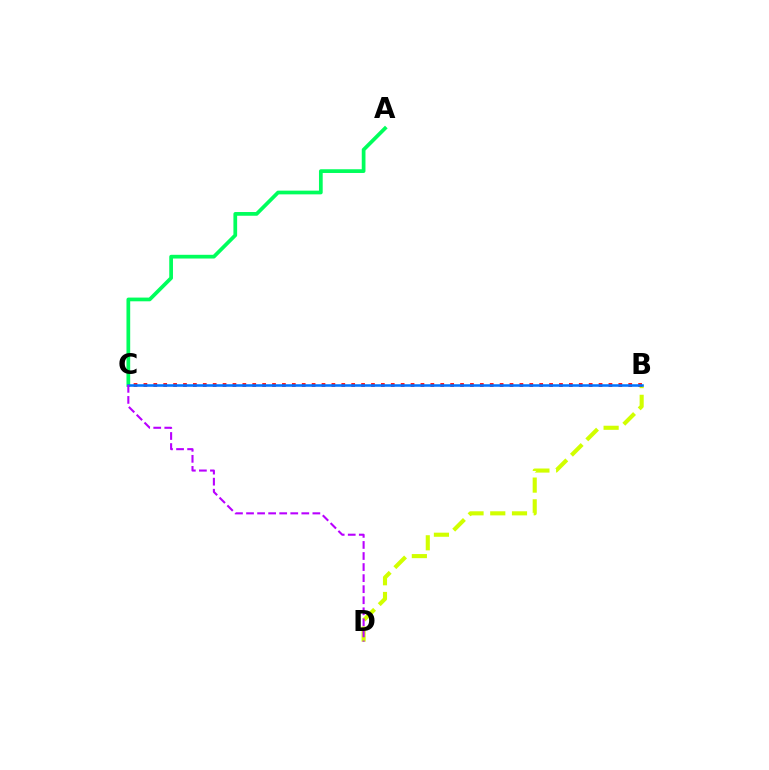{('B', 'D'): [{'color': '#d1ff00', 'line_style': 'dashed', 'thickness': 2.95}], ('A', 'C'): [{'color': '#00ff5c', 'line_style': 'solid', 'thickness': 2.68}], ('B', 'C'): [{'color': '#ff0000', 'line_style': 'dotted', 'thickness': 2.69}, {'color': '#0074ff', 'line_style': 'solid', 'thickness': 1.83}], ('C', 'D'): [{'color': '#b900ff', 'line_style': 'dashed', 'thickness': 1.5}]}